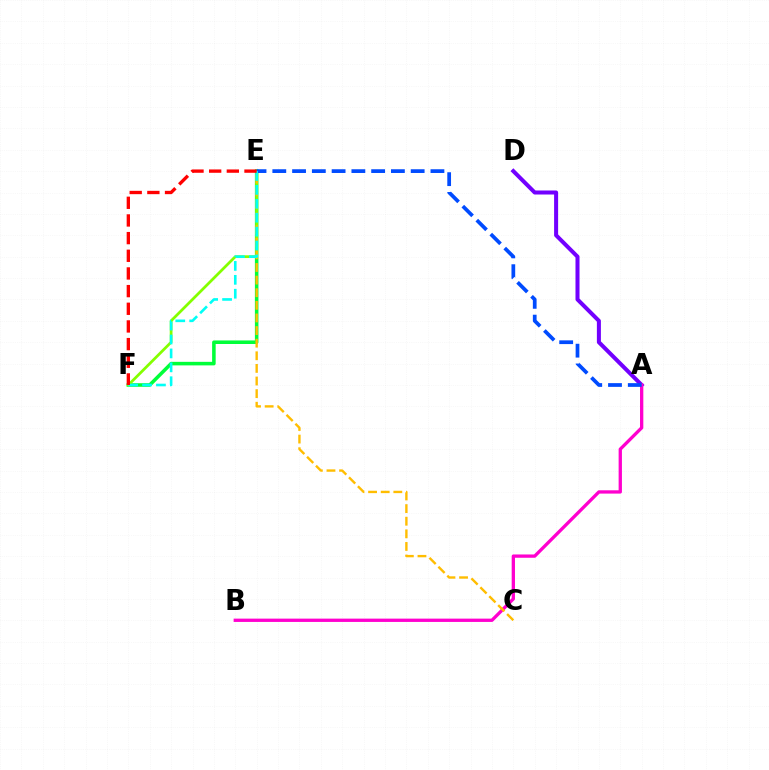{('A', 'D'): [{'color': '#7200ff', 'line_style': 'solid', 'thickness': 2.9}], ('E', 'F'): [{'color': '#00ff39', 'line_style': 'solid', 'thickness': 2.56}, {'color': '#84ff00', 'line_style': 'solid', 'thickness': 1.98}, {'color': '#00fff6', 'line_style': 'dashed', 'thickness': 1.89}, {'color': '#ff0000', 'line_style': 'dashed', 'thickness': 2.4}], ('A', 'B'): [{'color': '#ff00cf', 'line_style': 'solid', 'thickness': 2.38}], ('C', 'E'): [{'color': '#ffbd00', 'line_style': 'dashed', 'thickness': 1.71}], ('A', 'E'): [{'color': '#004bff', 'line_style': 'dashed', 'thickness': 2.69}]}